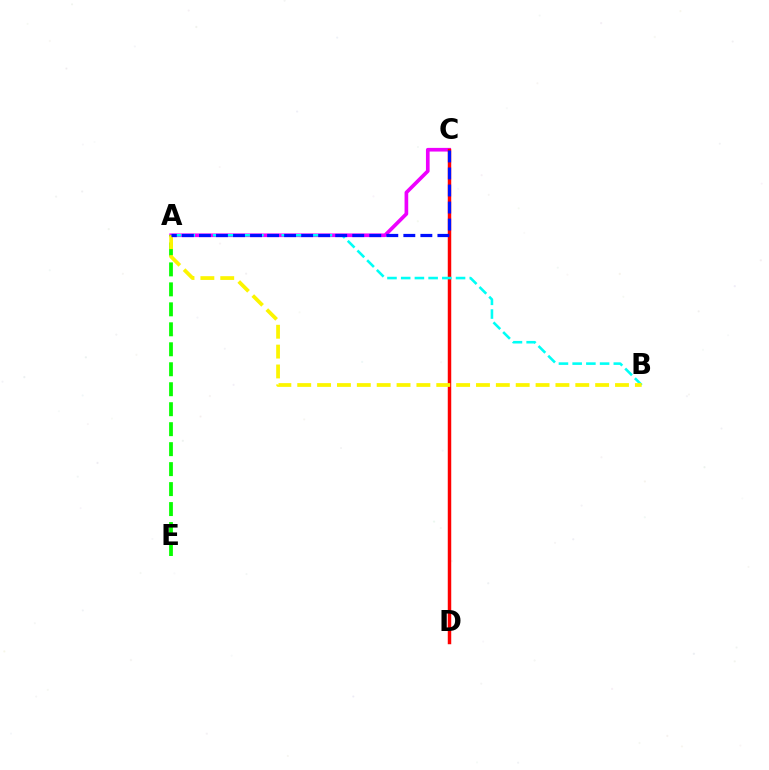{('A', 'C'): [{'color': '#ee00ff', 'line_style': 'solid', 'thickness': 2.64}, {'color': '#0010ff', 'line_style': 'dashed', 'thickness': 2.31}], ('C', 'D'): [{'color': '#ff0000', 'line_style': 'solid', 'thickness': 2.49}], ('A', 'E'): [{'color': '#08ff00', 'line_style': 'dashed', 'thickness': 2.71}], ('A', 'B'): [{'color': '#00fff6', 'line_style': 'dashed', 'thickness': 1.86}, {'color': '#fcf500', 'line_style': 'dashed', 'thickness': 2.7}]}